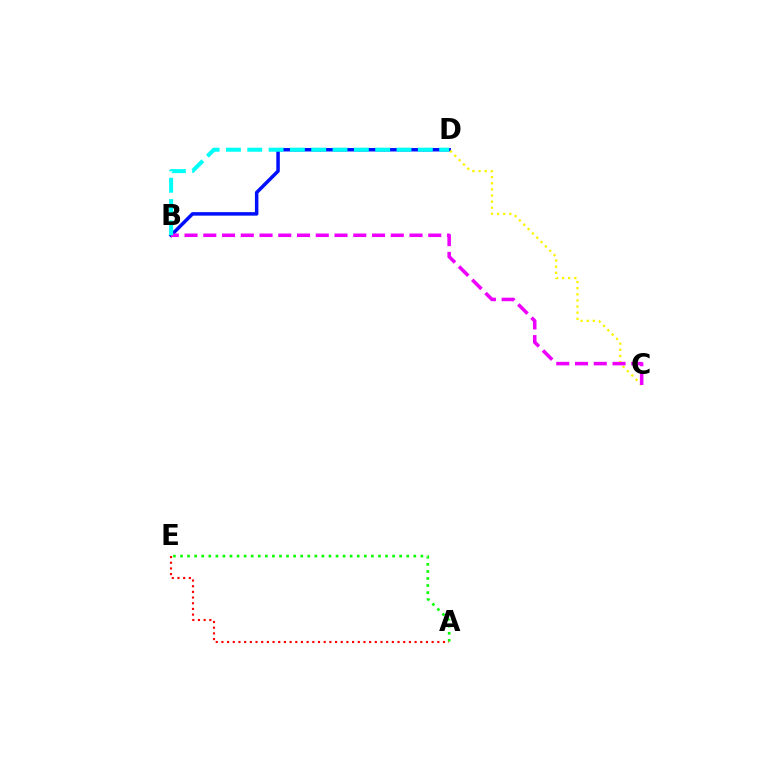{('A', 'E'): [{'color': '#08ff00', 'line_style': 'dotted', 'thickness': 1.92}, {'color': '#ff0000', 'line_style': 'dotted', 'thickness': 1.54}], ('B', 'D'): [{'color': '#0010ff', 'line_style': 'solid', 'thickness': 2.52}, {'color': '#00fff6', 'line_style': 'dashed', 'thickness': 2.9}], ('C', 'D'): [{'color': '#fcf500', 'line_style': 'dotted', 'thickness': 1.66}], ('B', 'C'): [{'color': '#ee00ff', 'line_style': 'dashed', 'thickness': 2.55}]}